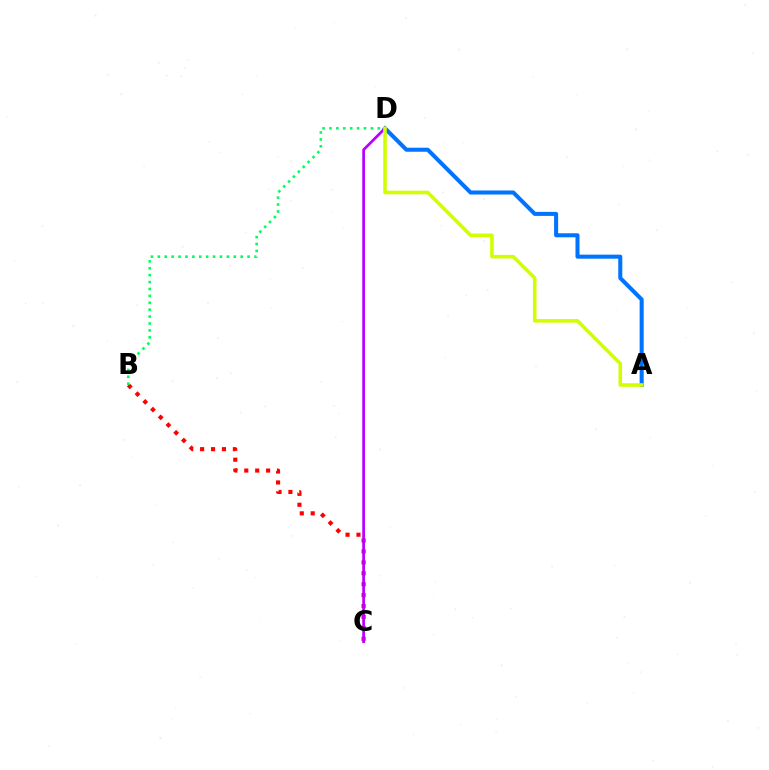{('B', 'C'): [{'color': '#ff0000', 'line_style': 'dotted', 'thickness': 2.97}], ('B', 'D'): [{'color': '#00ff5c', 'line_style': 'dotted', 'thickness': 1.88}], ('A', 'D'): [{'color': '#0074ff', 'line_style': 'solid', 'thickness': 2.91}, {'color': '#d1ff00', 'line_style': 'solid', 'thickness': 2.59}], ('C', 'D'): [{'color': '#b900ff', 'line_style': 'solid', 'thickness': 1.96}]}